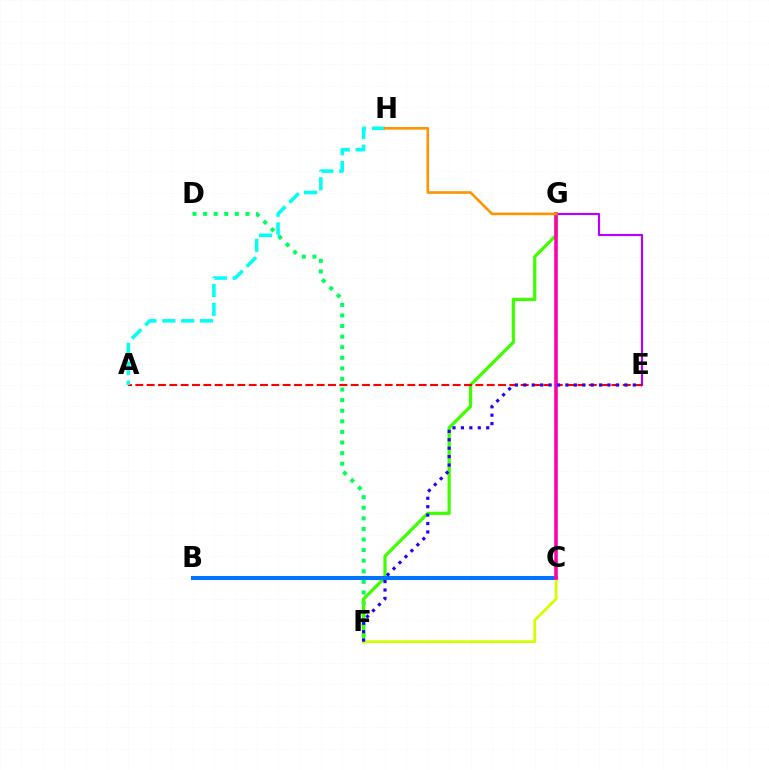{('D', 'F'): [{'color': '#00ff5c', 'line_style': 'dotted', 'thickness': 2.88}], ('E', 'G'): [{'color': '#b900ff', 'line_style': 'solid', 'thickness': 1.55}], ('F', 'G'): [{'color': '#3dff00', 'line_style': 'solid', 'thickness': 2.32}], ('B', 'C'): [{'color': '#0074ff', 'line_style': 'solid', 'thickness': 2.93}], ('A', 'E'): [{'color': '#ff0000', 'line_style': 'dashed', 'thickness': 1.54}], ('C', 'F'): [{'color': '#d1ff00', 'line_style': 'solid', 'thickness': 1.98}], ('C', 'G'): [{'color': '#ff00ac', 'line_style': 'solid', 'thickness': 2.59}], ('A', 'H'): [{'color': '#00fff6', 'line_style': 'dashed', 'thickness': 2.56}], ('G', 'H'): [{'color': '#ff9400', 'line_style': 'solid', 'thickness': 1.88}], ('E', 'F'): [{'color': '#2500ff', 'line_style': 'dotted', 'thickness': 2.29}]}